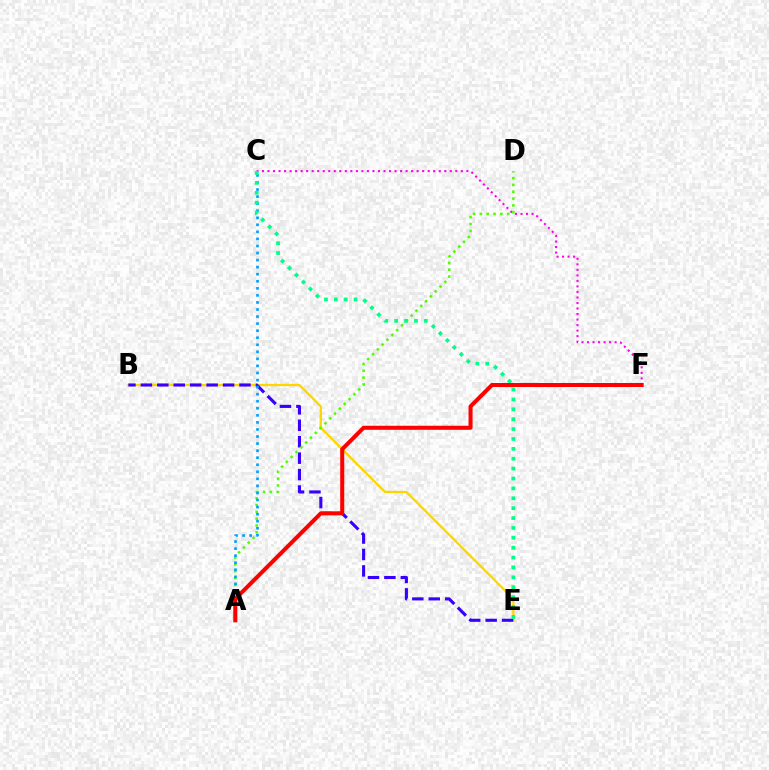{('B', 'E'): [{'color': '#ffd500', 'line_style': 'solid', 'thickness': 1.62}, {'color': '#3700ff', 'line_style': 'dashed', 'thickness': 2.23}], ('C', 'F'): [{'color': '#ff00ed', 'line_style': 'dotted', 'thickness': 1.5}], ('A', 'D'): [{'color': '#4fff00', 'line_style': 'dotted', 'thickness': 1.85}], ('A', 'C'): [{'color': '#009eff', 'line_style': 'dotted', 'thickness': 1.92}], ('C', 'E'): [{'color': '#00ff86', 'line_style': 'dotted', 'thickness': 2.69}], ('A', 'F'): [{'color': '#ff0000', 'line_style': 'solid', 'thickness': 2.91}]}